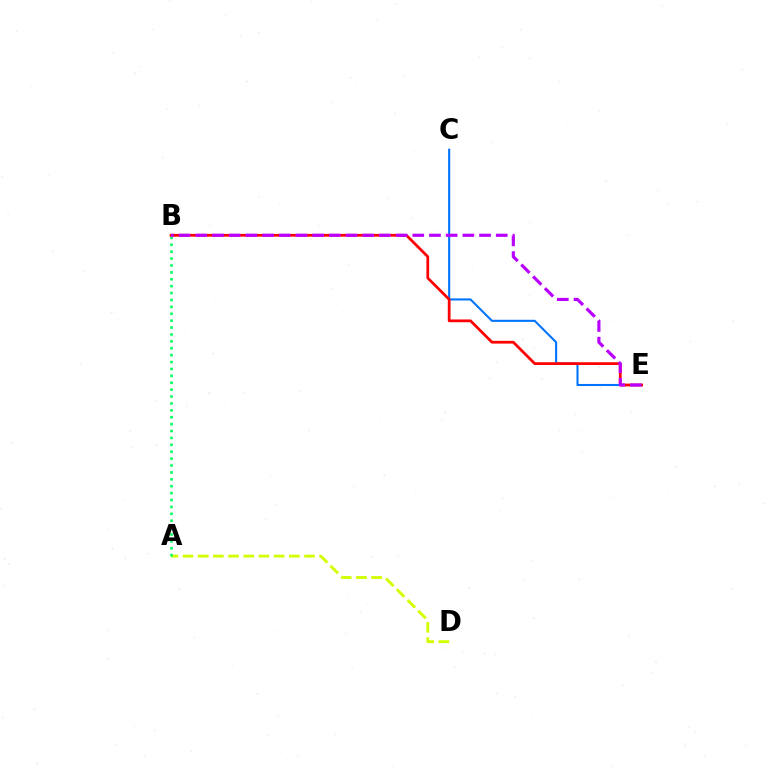{('C', 'E'): [{'color': '#0074ff', 'line_style': 'solid', 'thickness': 1.5}], ('A', 'D'): [{'color': '#d1ff00', 'line_style': 'dashed', 'thickness': 2.06}], ('A', 'B'): [{'color': '#00ff5c', 'line_style': 'dotted', 'thickness': 1.87}], ('B', 'E'): [{'color': '#ff0000', 'line_style': 'solid', 'thickness': 1.98}, {'color': '#b900ff', 'line_style': 'dashed', 'thickness': 2.27}]}